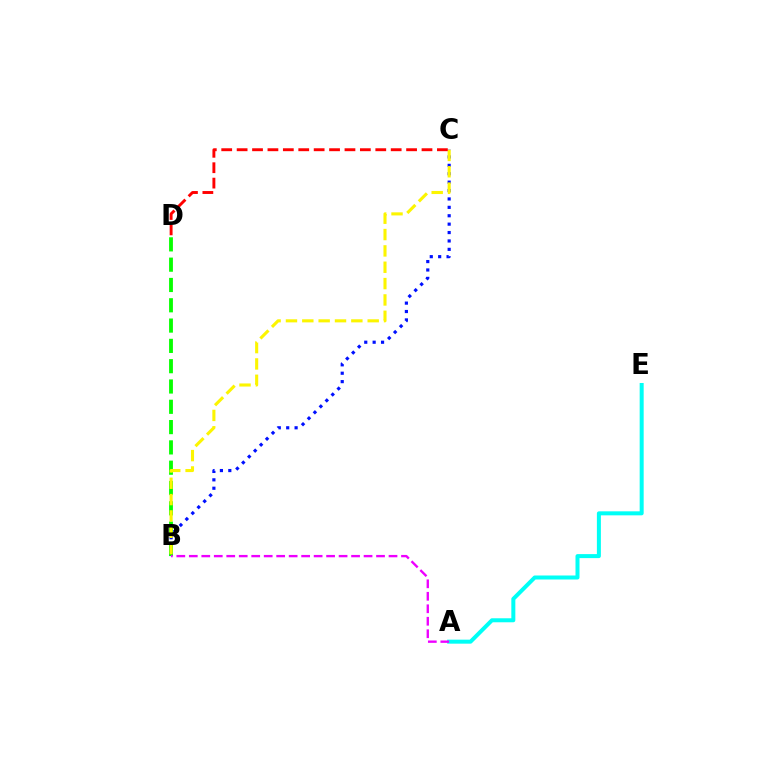{('B', 'C'): [{'color': '#0010ff', 'line_style': 'dotted', 'thickness': 2.28}, {'color': '#fcf500', 'line_style': 'dashed', 'thickness': 2.22}], ('B', 'D'): [{'color': '#08ff00', 'line_style': 'dashed', 'thickness': 2.76}], ('A', 'E'): [{'color': '#00fff6', 'line_style': 'solid', 'thickness': 2.88}], ('A', 'B'): [{'color': '#ee00ff', 'line_style': 'dashed', 'thickness': 1.7}], ('C', 'D'): [{'color': '#ff0000', 'line_style': 'dashed', 'thickness': 2.09}]}